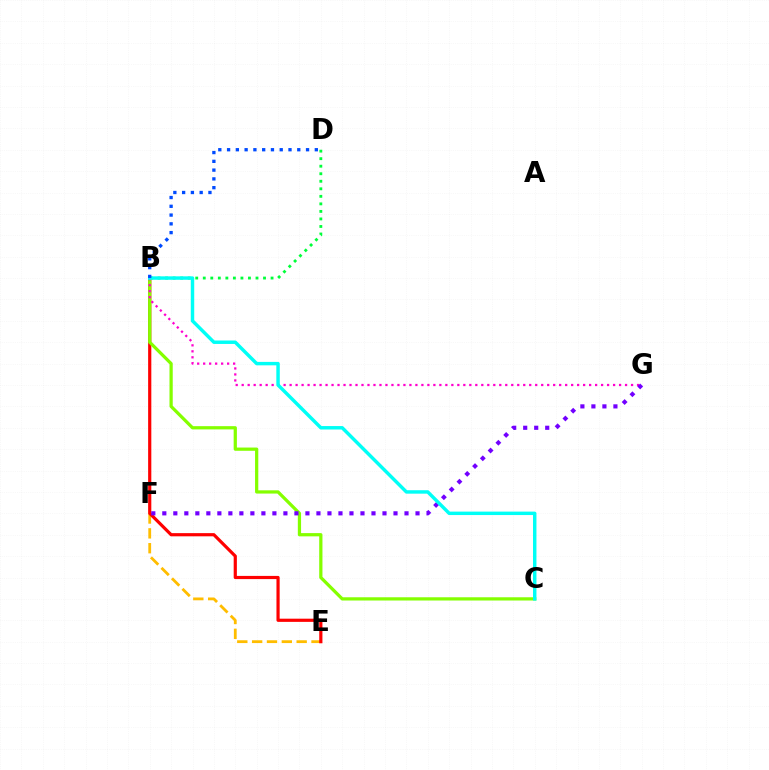{('E', 'F'): [{'color': '#ffbd00', 'line_style': 'dashed', 'thickness': 2.02}], ('B', 'D'): [{'color': '#00ff39', 'line_style': 'dotted', 'thickness': 2.05}, {'color': '#004bff', 'line_style': 'dotted', 'thickness': 2.38}], ('B', 'E'): [{'color': '#ff0000', 'line_style': 'solid', 'thickness': 2.3}], ('B', 'C'): [{'color': '#84ff00', 'line_style': 'solid', 'thickness': 2.33}, {'color': '#00fff6', 'line_style': 'solid', 'thickness': 2.48}], ('B', 'G'): [{'color': '#ff00cf', 'line_style': 'dotted', 'thickness': 1.63}], ('F', 'G'): [{'color': '#7200ff', 'line_style': 'dotted', 'thickness': 2.99}]}